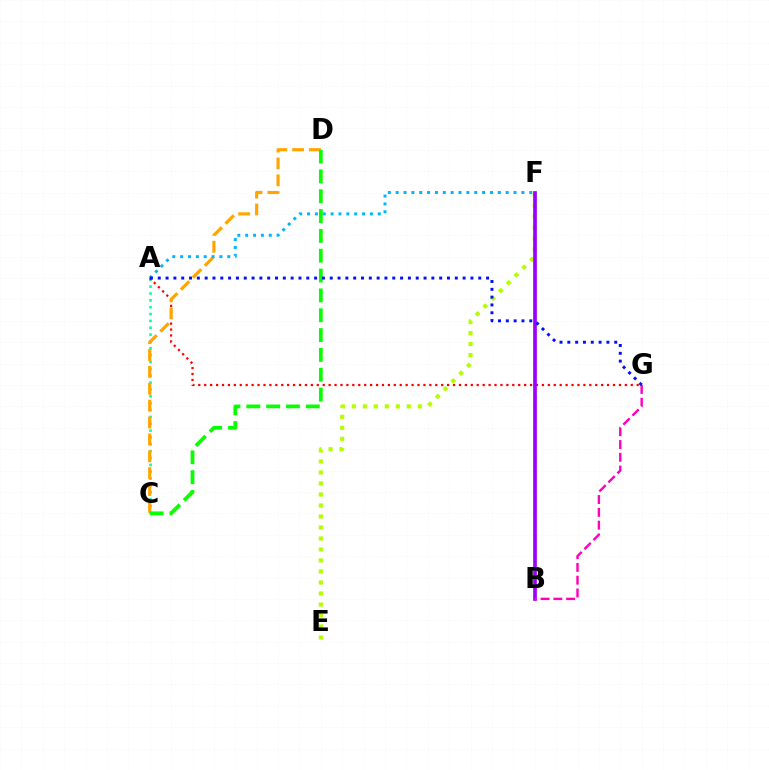{('A', 'C'): [{'color': '#00ff9d', 'line_style': 'dotted', 'thickness': 1.86}], ('A', 'G'): [{'color': '#ff0000', 'line_style': 'dotted', 'thickness': 1.61}, {'color': '#0010ff', 'line_style': 'dotted', 'thickness': 2.12}], ('E', 'F'): [{'color': '#b3ff00', 'line_style': 'dotted', 'thickness': 2.99}], ('C', 'D'): [{'color': '#ffa500', 'line_style': 'dashed', 'thickness': 2.29}, {'color': '#08ff00', 'line_style': 'dashed', 'thickness': 2.69}], ('B', 'F'): [{'color': '#9b00ff', 'line_style': 'solid', 'thickness': 2.65}], ('A', 'F'): [{'color': '#00b5ff', 'line_style': 'dotted', 'thickness': 2.13}], ('B', 'G'): [{'color': '#ff00bd', 'line_style': 'dashed', 'thickness': 1.74}]}